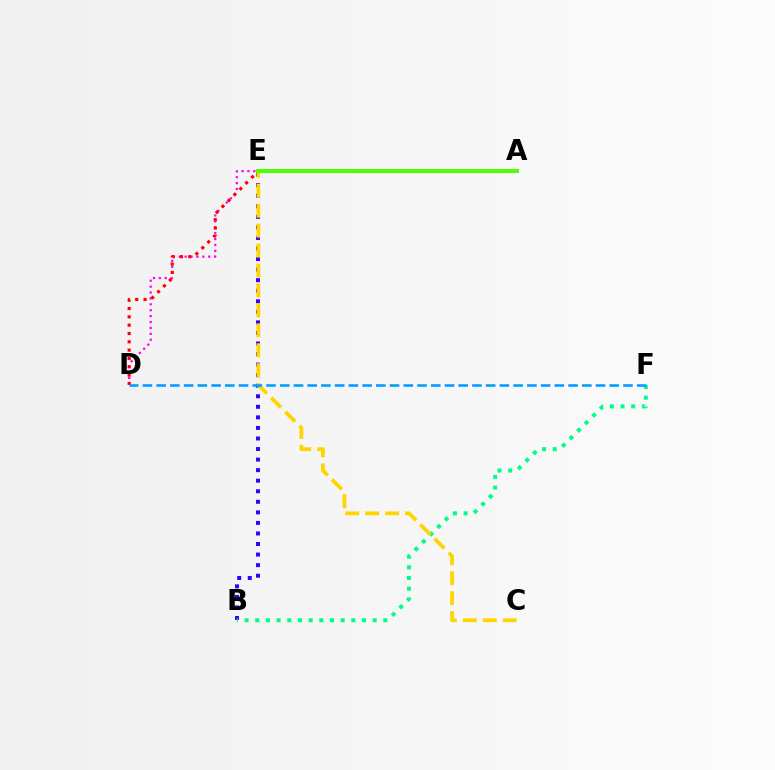{('B', 'E'): [{'color': '#3700ff', 'line_style': 'dotted', 'thickness': 2.87}], ('B', 'F'): [{'color': '#00ff86', 'line_style': 'dotted', 'thickness': 2.9}], ('A', 'D'): [{'color': '#ff00ed', 'line_style': 'dotted', 'thickness': 1.6}], ('D', 'E'): [{'color': '#ff0000', 'line_style': 'dotted', 'thickness': 2.26}], ('C', 'E'): [{'color': '#ffd500', 'line_style': 'dashed', 'thickness': 2.71}], ('A', 'E'): [{'color': '#4fff00', 'line_style': 'solid', 'thickness': 2.86}], ('D', 'F'): [{'color': '#009eff', 'line_style': 'dashed', 'thickness': 1.87}]}